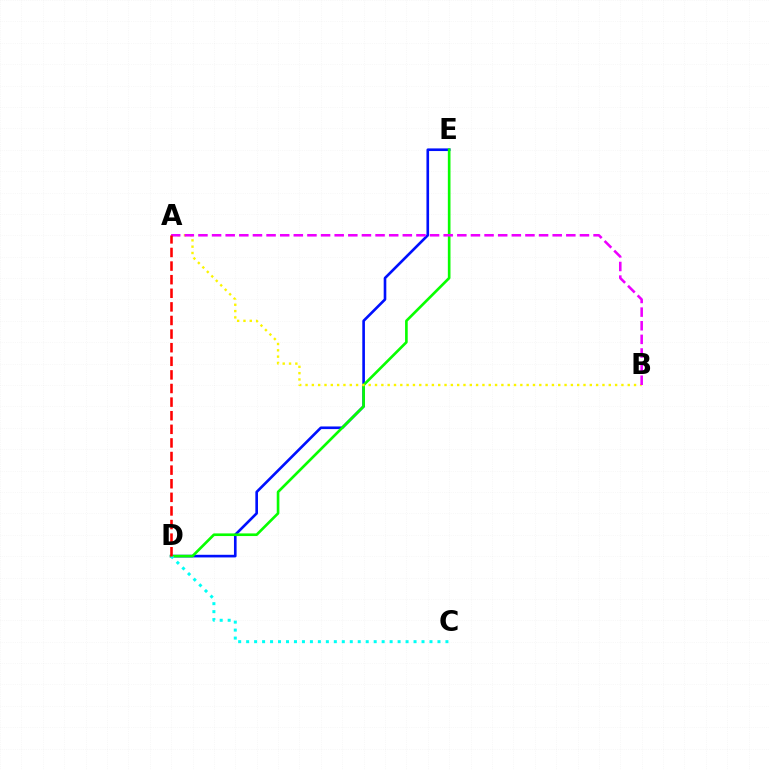{('D', 'E'): [{'color': '#0010ff', 'line_style': 'solid', 'thickness': 1.9}, {'color': '#08ff00', 'line_style': 'solid', 'thickness': 1.91}], ('A', 'B'): [{'color': '#fcf500', 'line_style': 'dotted', 'thickness': 1.72}, {'color': '#ee00ff', 'line_style': 'dashed', 'thickness': 1.85}], ('C', 'D'): [{'color': '#00fff6', 'line_style': 'dotted', 'thickness': 2.17}], ('A', 'D'): [{'color': '#ff0000', 'line_style': 'dashed', 'thickness': 1.85}]}